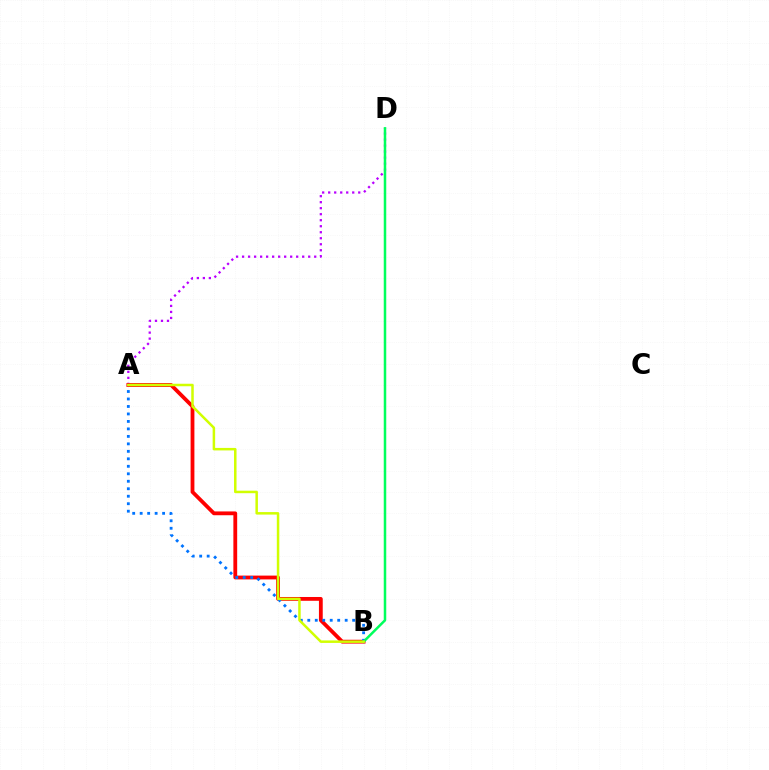{('A', 'D'): [{'color': '#b900ff', 'line_style': 'dotted', 'thickness': 1.63}], ('A', 'B'): [{'color': '#ff0000', 'line_style': 'solid', 'thickness': 2.74}, {'color': '#0074ff', 'line_style': 'dotted', 'thickness': 2.03}, {'color': '#d1ff00', 'line_style': 'solid', 'thickness': 1.8}], ('B', 'D'): [{'color': '#00ff5c', 'line_style': 'solid', 'thickness': 1.8}]}